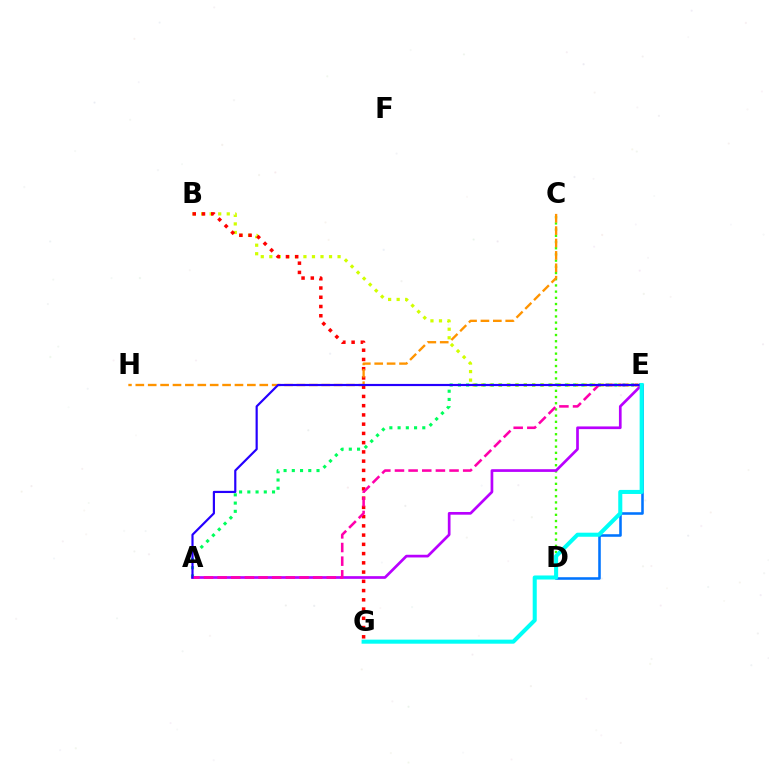{('A', 'E'): [{'color': '#00ff5c', 'line_style': 'dotted', 'thickness': 2.24}, {'color': '#b900ff', 'line_style': 'solid', 'thickness': 1.94}, {'color': '#ff00ac', 'line_style': 'dashed', 'thickness': 1.85}, {'color': '#2500ff', 'line_style': 'solid', 'thickness': 1.57}], ('C', 'D'): [{'color': '#3dff00', 'line_style': 'dotted', 'thickness': 1.68}], ('B', 'E'): [{'color': '#d1ff00', 'line_style': 'dotted', 'thickness': 2.32}], ('B', 'G'): [{'color': '#ff0000', 'line_style': 'dotted', 'thickness': 2.51}], ('C', 'H'): [{'color': '#ff9400', 'line_style': 'dashed', 'thickness': 1.68}], ('D', 'E'): [{'color': '#0074ff', 'line_style': 'solid', 'thickness': 1.85}], ('E', 'G'): [{'color': '#00fff6', 'line_style': 'solid', 'thickness': 2.92}]}